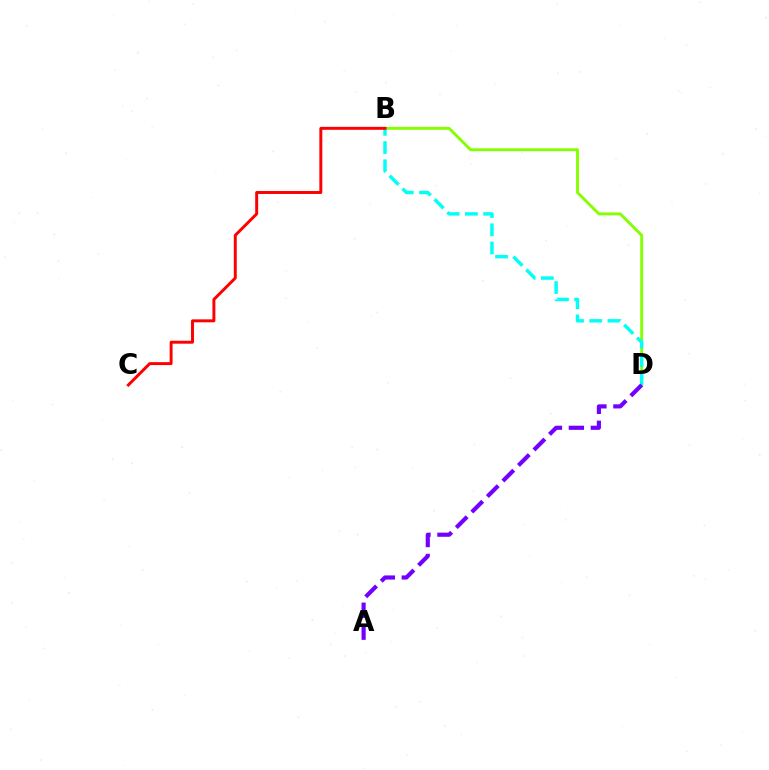{('B', 'D'): [{'color': '#84ff00', 'line_style': 'solid', 'thickness': 2.09}, {'color': '#00fff6', 'line_style': 'dashed', 'thickness': 2.48}], ('B', 'C'): [{'color': '#ff0000', 'line_style': 'solid', 'thickness': 2.13}], ('A', 'D'): [{'color': '#7200ff', 'line_style': 'dashed', 'thickness': 2.98}]}